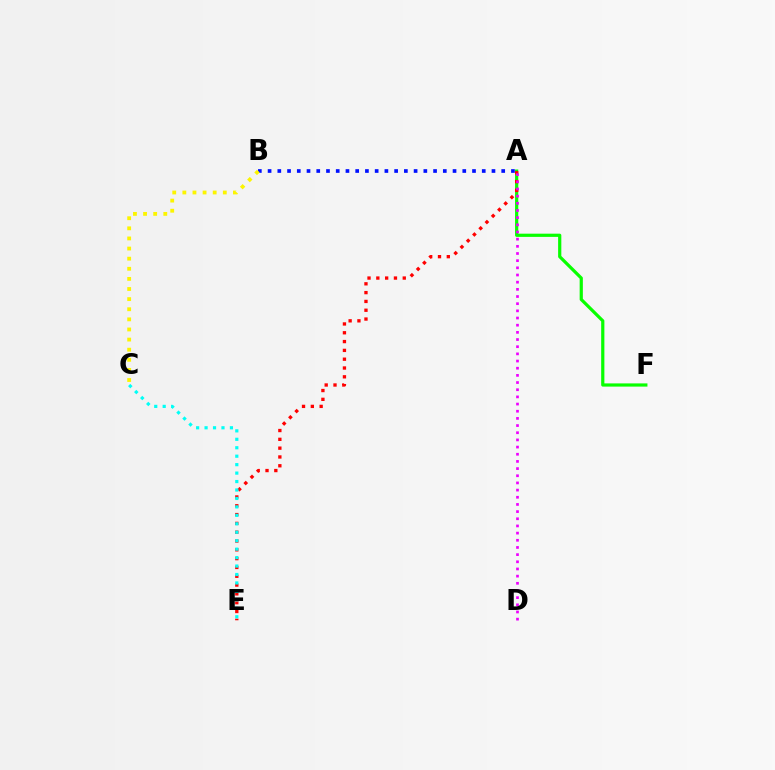{('A', 'F'): [{'color': '#08ff00', 'line_style': 'solid', 'thickness': 2.31}], ('A', 'E'): [{'color': '#ff0000', 'line_style': 'dotted', 'thickness': 2.39}], ('C', 'E'): [{'color': '#00fff6', 'line_style': 'dotted', 'thickness': 2.3}], ('A', 'D'): [{'color': '#ee00ff', 'line_style': 'dotted', 'thickness': 1.95}], ('A', 'B'): [{'color': '#0010ff', 'line_style': 'dotted', 'thickness': 2.64}], ('B', 'C'): [{'color': '#fcf500', 'line_style': 'dotted', 'thickness': 2.75}]}